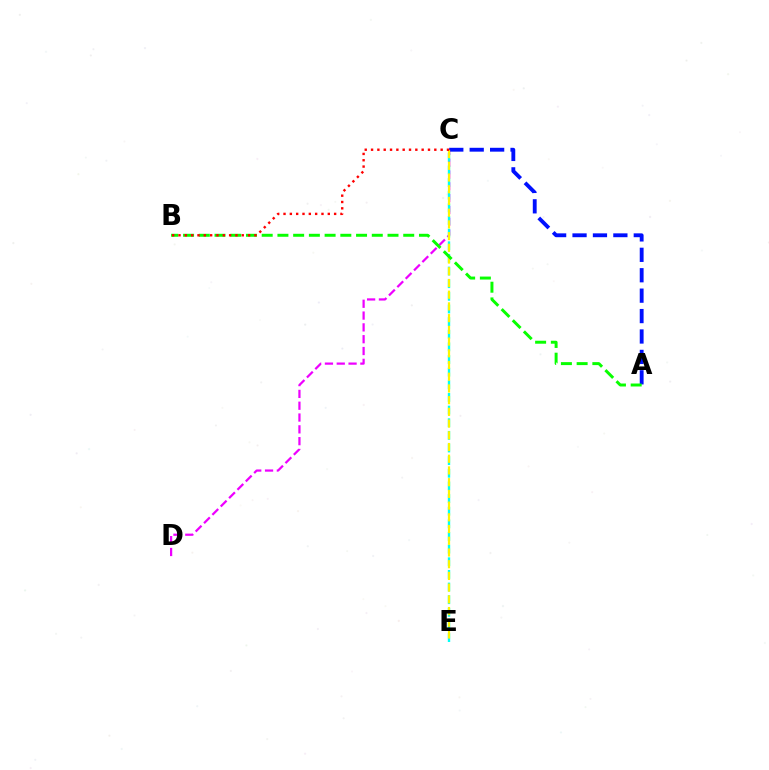{('C', 'D'): [{'color': '#ee00ff', 'line_style': 'dashed', 'thickness': 1.61}], ('C', 'E'): [{'color': '#00fff6', 'line_style': 'dashed', 'thickness': 1.72}, {'color': '#fcf500', 'line_style': 'dashed', 'thickness': 1.59}], ('A', 'C'): [{'color': '#0010ff', 'line_style': 'dashed', 'thickness': 2.77}], ('A', 'B'): [{'color': '#08ff00', 'line_style': 'dashed', 'thickness': 2.14}], ('B', 'C'): [{'color': '#ff0000', 'line_style': 'dotted', 'thickness': 1.72}]}